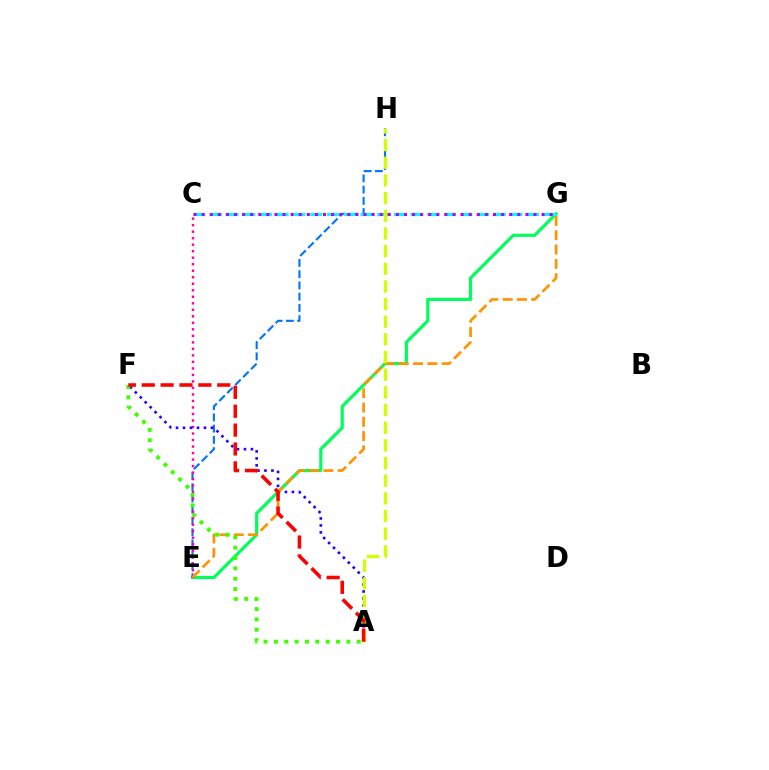{('E', 'G'): [{'color': '#00ff5c', 'line_style': 'solid', 'thickness': 2.29}, {'color': '#ff9400', 'line_style': 'dashed', 'thickness': 1.94}], ('E', 'H'): [{'color': '#0074ff', 'line_style': 'dashed', 'thickness': 1.53}], ('C', 'E'): [{'color': '#ff00ac', 'line_style': 'dotted', 'thickness': 1.77}], ('C', 'G'): [{'color': '#00fff6', 'line_style': 'dashed', 'thickness': 2.27}, {'color': '#b900ff', 'line_style': 'dotted', 'thickness': 2.2}], ('A', 'F'): [{'color': '#2500ff', 'line_style': 'dotted', 'thickness': 1.9}, {'color': '#3dff00', 'line_style': 'dotted', 'thickness': 2.81}, {'color': '#ff0000', 'line_style': 'dashed', 'thickness': 2.56}], ('A', 'H'): [{'color': '#d1ff00', 'line_style': 'dashed', 'thickness': 2.4}]}